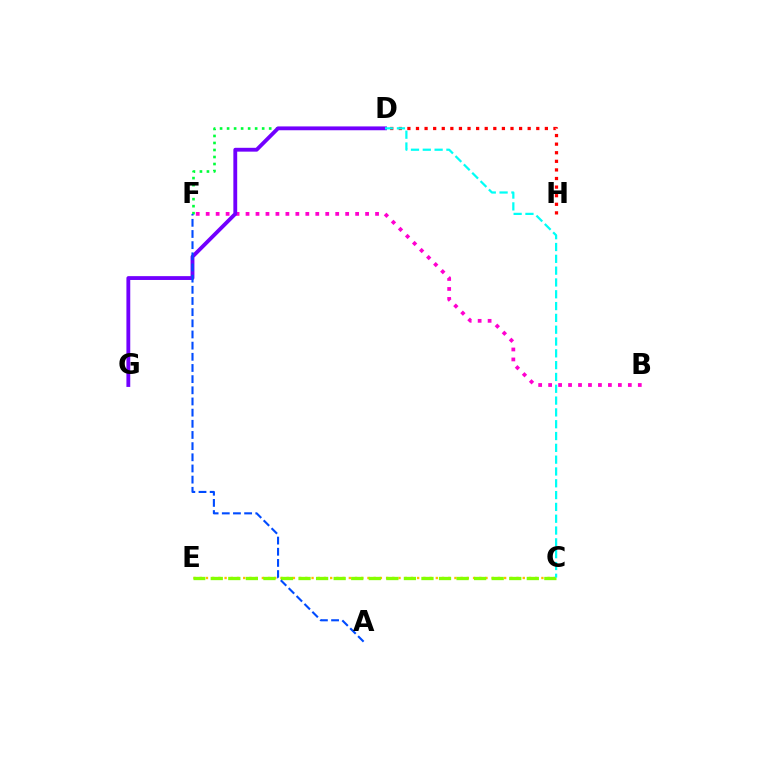{('D', 'F'): [{'color': '#00ff39', 'line_style': 'dotted', 'thickness': 1.91}], ('B', 'F'): [{'color': '#ff00cf', 'line_style': 'dotted', 'thickness': 2.71}], ('C', 'E'): [{'color': '#ffbd00', 'line_style': 'dotted', 'thickness': 1.69}, {'color': '#84ff00', 'line_style': 'dashed', 'thickness': 2.39}], ('D', 'H'): [{'color': '#ff0000', 'line_style': 'dotted', 'thickness': 2.33}], ('D', 'G'): [{'color': '#7200ff', 'line_style': 'solid', 'thickness': 2.76}], ('A', 'F'): [{'color': '#004bff', 'line_style': 'dashed', 'thickness': 1.52}], ('C', 'D'): [{'color': '#00fff6', 'line_style': 'dashed', 'thickness': 1.6}]}